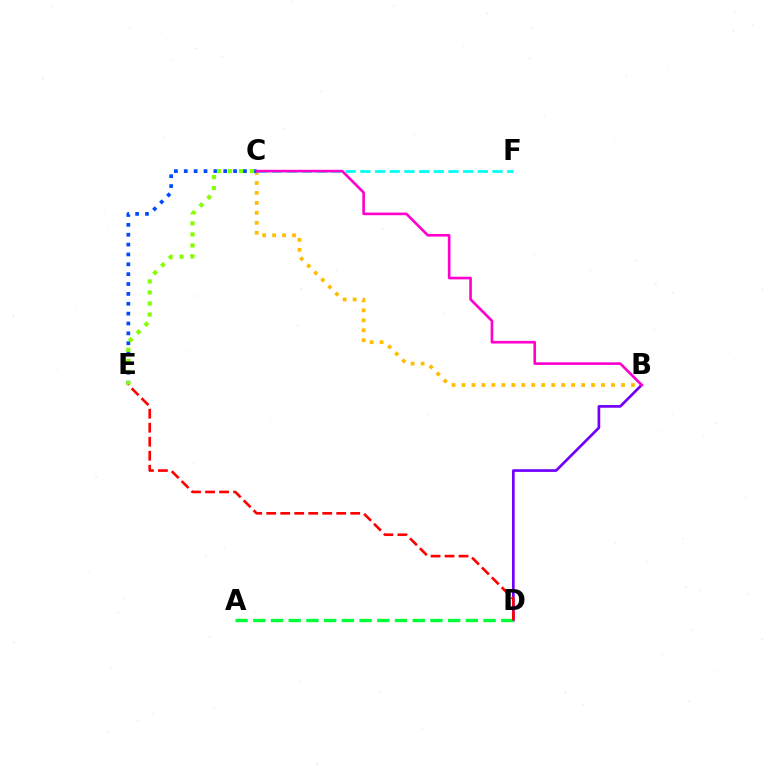{('B', 'D'): [{'color': '#7200ff', 'line_style': 'solid', 'thickness': 1.94}], ('B', 'C'): [{'color': '#ffbd00', 'line_style': 'dotted', 'thickness': 2.71}, {'color': '#ff00cf', 'line_style': 'solid', 'thickness': 1.9}], ('C', 'F'): [{'color': '#00fff6', 'line_style': 'dashed', 'thickness': 1.99}], ('C', 'E'): [{'color': '#004bff', 'line_style': 'dotted', 'thickness': 2.68}, {'color': '#84ff00', 'line_style': 'dotted', 'thickness': 3.0}], ('A', 'D'): [{'color': '#00ff39', 'line_style': 'dashed', 'thickness': 2.41}], ('D', 'E'): [{'color': '#ff0000', 'line_style': 'dashed', 'thickness': 1.9}]}